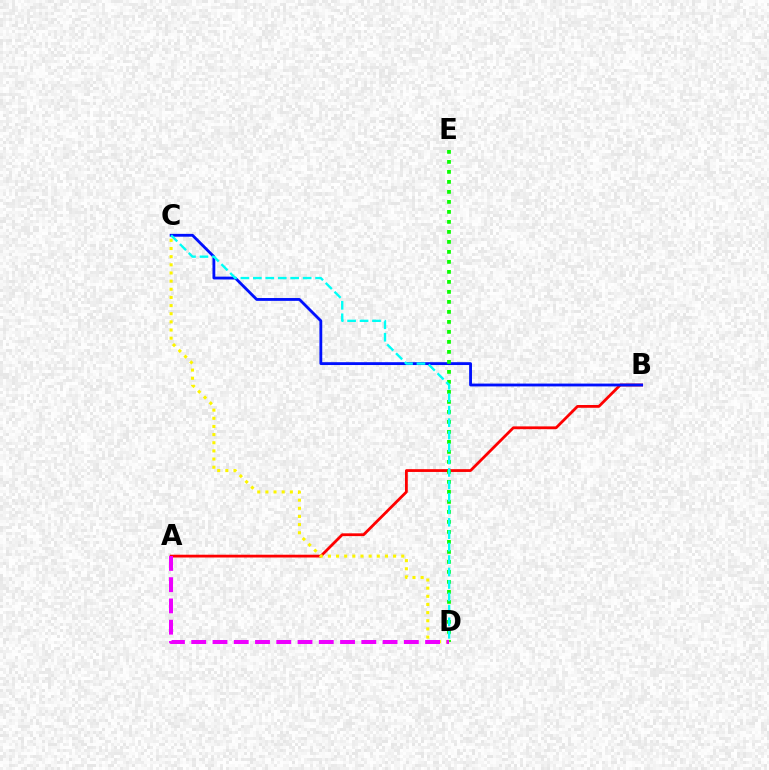{('A', 'B'): [{'color': '#ff0000', 'line_style': 'solid', 'thickness': 2.01}], ('B', 'C'): [{'color': '#0010ff', 'line_style': 'solid', 'thickness': 2.04}], ('D', 'E'): [{'color': '#08ff00', 'line_style': 'dotted', 'thickness': 2.72}], ('C', 'D'): [{'color': '#00fff6', 'line_style': 'dashed', 'thickness': 1.69}, {'color': '#fcf500', 'line_style': 'dotted', 'thickness': 2.21}], ('A', 'D'): [{'color': '#ee00ff', 'line_style': 'dashed', 'thickness': 2.89}]}